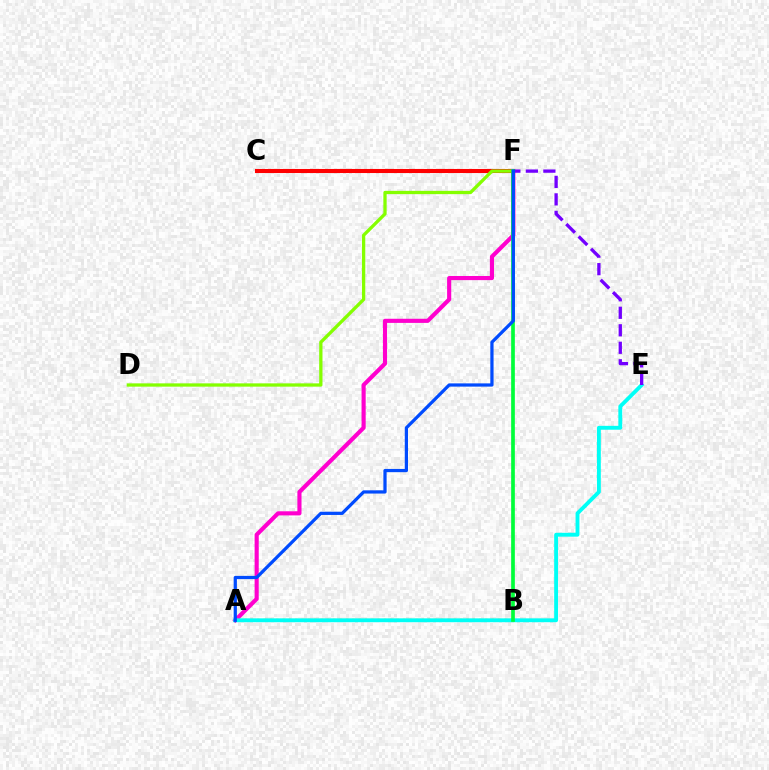{('A', 'B'): [{'color': '#ffbd00', 'line_style': 'dotted', 'thickness': 1.72}], ('C', 'F'): [{'color': '#ff0000', 'line_style': 'solid', 'thickness': 2.93}], ('D', 'F'): [{'color': '#84ff00', 'line_style': 'solid', 'thickness': 2.37}], ('A', 'F'): [{'color': '#ff00cf', 'line_style': 'solid', 'thickness': 2.97}, {'color': '#004bff', 'line_style': 'solid', 'thickness': 2.33}], ('A', 'E'): [{'color': '#00fff6', 'line_style': 'solid', 'thickness': 2.78}], ('E', 'F'): [{'color': '#7200ff', 'line_style': 'dashed', 'thickness': 2.38}], ('B', 'F'): [{'color': '#00ff39', 'line_style': 'solid', 'thickness': 2.65}]}